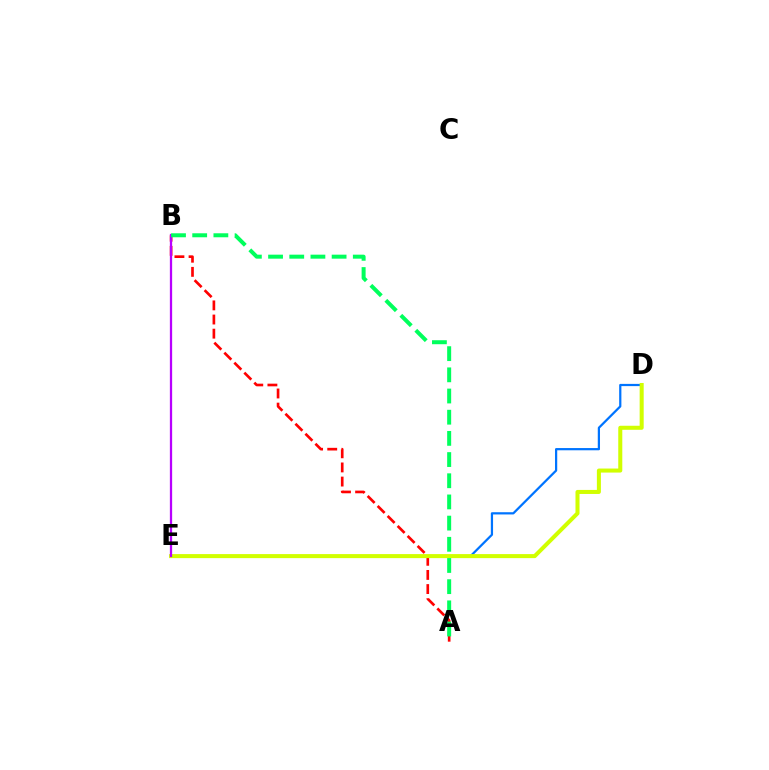{('D', 'E'): [{'color': '#0074ff', 'line_style': 'solid', 'thickness': 1.61}, {'color': '#d1ff00', 'line_style': 'solid', 'thickness': 2.91}], ('A', 'B'): [{'color': '#ff0000', 'line_style': 'dashed', 'thickness': 1.92}, {'color': '#00ff5c', 'line_style': 'dashed', 'thickness': 2.88}], ('B', 'E'): [{'color': '#b900ff', 'line_style': 'solid', 'thickness': 1.64}]}